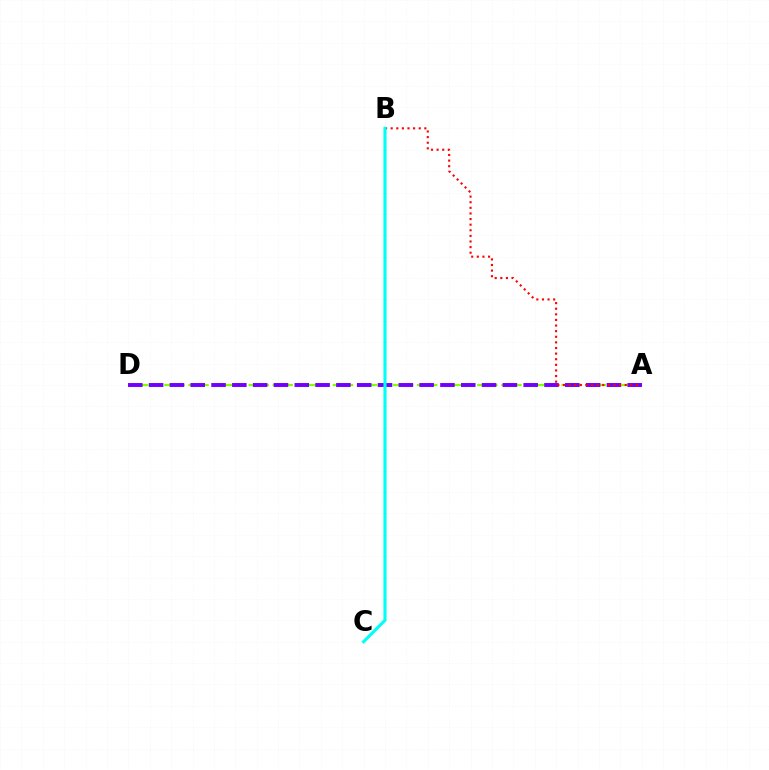{('A', 'D'): [{'color': '#84ff00', 'line_style': 'dashed', 'thickness': 1.63}, {'color': '#7200ff', 'line_style': 'dashed', 'thickness': 2.83}], ('A', 'B'): [{'color': '#ff0000', 'line_style': 'dotted', 'thickness': 1.52}], ('B', 'C'): [{'color': '#00fff6', 'line_style': 'solid', 'thickness': 2.24}]}